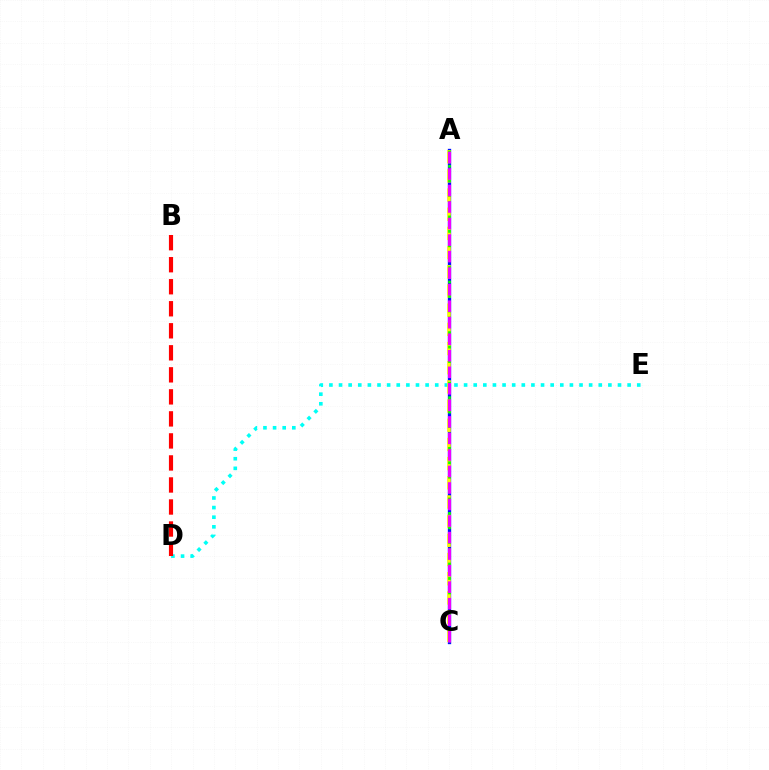{('D', 'E'): [{'color': '#00fff6', 'line_style': 'dotted', 'thickness': 2.61}], ('A', 'C'): [{'color': '#0010ff', 'line_style': 'solid', 'thickness': 2.4}, {'color': '#fcf500', 'line_style': 'dashed', 'thickness': 2.61}, {'color': '#08ff00', 'line_style': 'dotted', 'thickness': 1.96}, {'color': '#ee00ff', 'line_style': 'dashed', 'thickness': 2.25}], ('B', 'D'): [{'color': '#ff0000', 'line_style': 'dashed', 'thickness': 2.99}]}